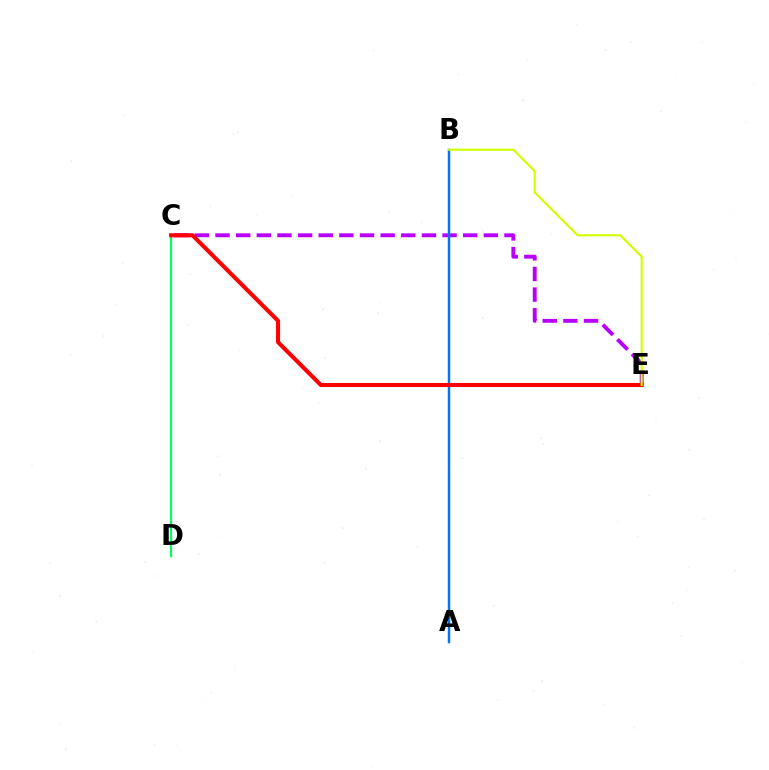{('C', 'E'): [{'color': '#b900ff', 'line_style': 'dashed', 'thickness': 2.8}, {'color': '#ff0000', 'line_style': 'solid', 'thickness': 2.93}], ('C', 'D'): [{'color': '#00ff5c', 'line_style': 'solid', 'thickness': 1.61}], ('A', 'B'): [{'color': '#0074ff', 'line_style': 'solid', 'thickness': 1.76}], ('B', 'E'): [{'color': '#d1ff00', 'line_style': 'solid', 'thickness': 1.54}]}